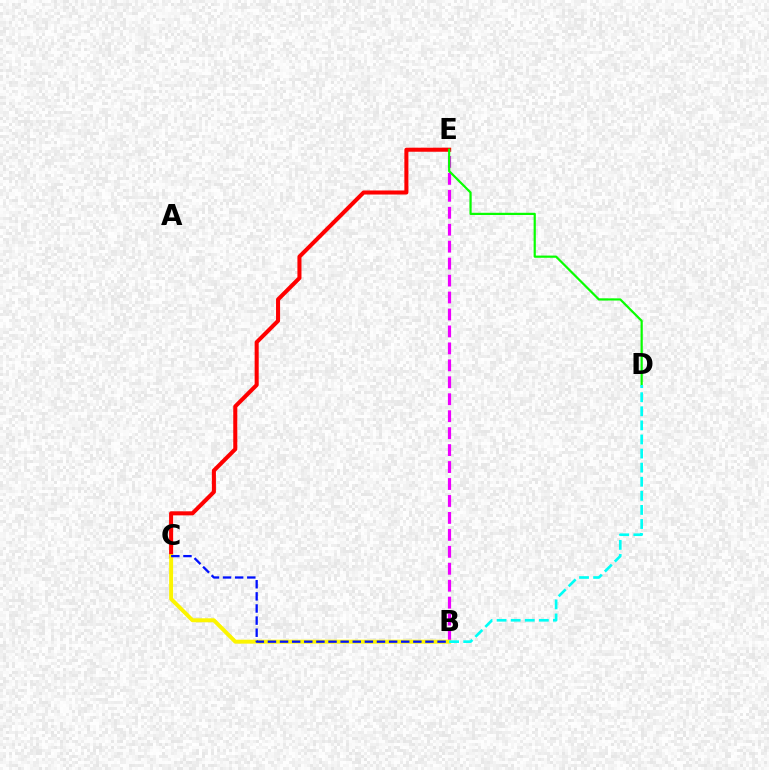{('C', 'E'): [{'color': '#ff0000', 'line_style': 'solid', 'thickness': 2.92}], ('B', 'E'): [{'color': '#ee00ff', 'line_style': 'dashed', 'thickness': 2.3}], ('D', 'E'): [{'color': '#08ff00', 'line_style': 'solid', 'thickness': 1.59}], ('B', 'C'): [{'color': '#fcf500', 'line_style': 'solid', 'thickness': 2.85}, {'color': '#0010ff', 'line_style': 'dashed', 'thickness': 1.65}], ('B', 'D'): [{'color': '#00fff6', 'line_style': 'dashed', 'thickness': 1.91}]}